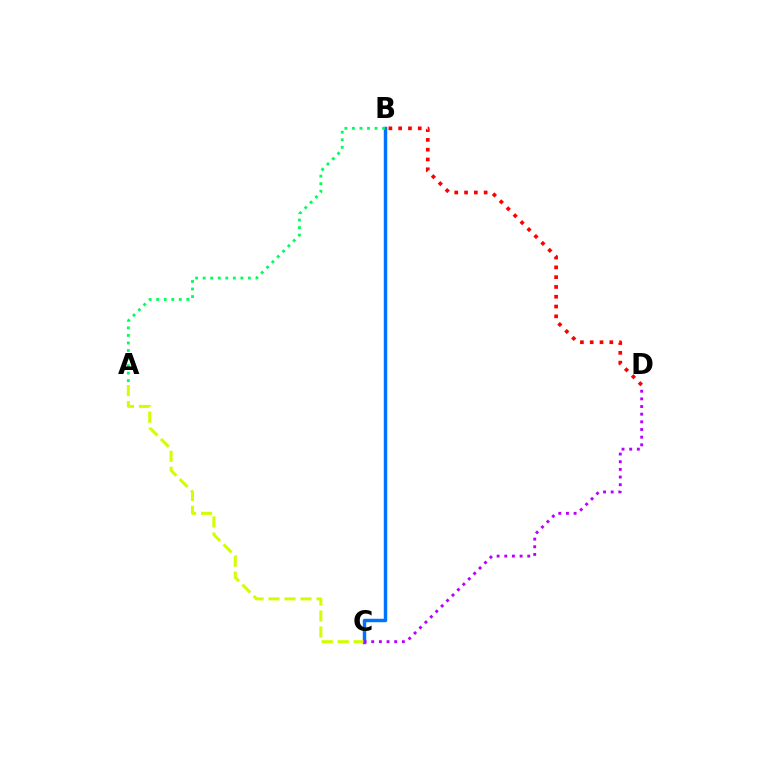{('B', 'C'): [{'color': '#0074ff', 'line_style': 'solid', 'thickness': 2.49}], ('A', 'C'): [{'color': '#d1ff00', 'line_style': 'dashed', 'thickness': 2.17}], ('C', 'D'): [{'color': '#b900ff', 'line_style': 'dotted', 'thickness': 2.08}], ('A', 'B'): [{'color': '#00ff5c', 'line_style': 'dotted', 'thickness': 2.05}], ('B', 'D'): [{'color': '#ff0000', 'line_style': 'dotted', 'thickness': 2.66}]}